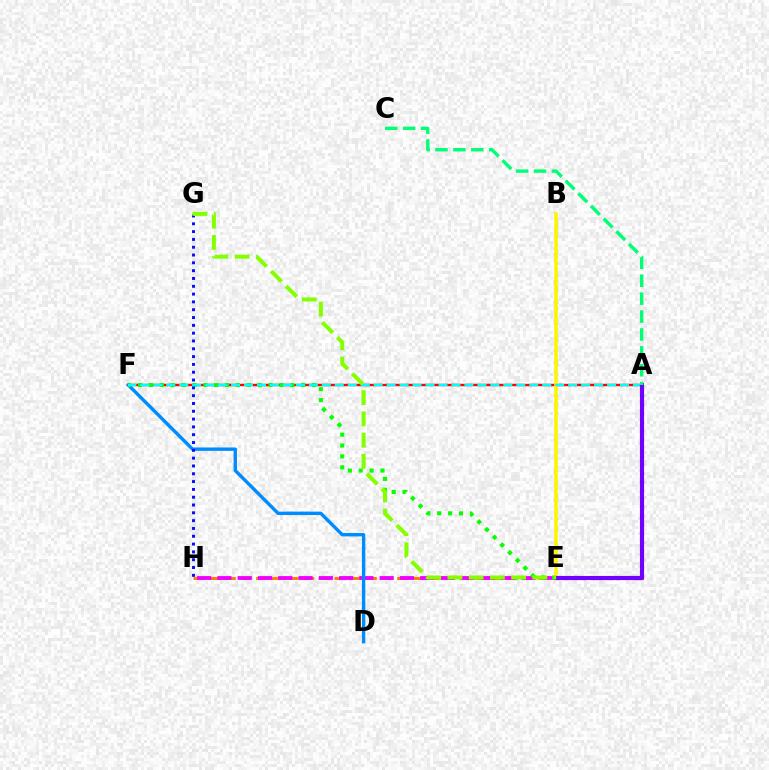{('A', 'F'): [{'color': '#ff0000', 'line_style': 'solid', 'thickness': 1.73}, {'color': '#00fff6', 'line_style': 'dashed', 'thickness': 1.76}], ('E', 'H'): [{'color': '#ff7c00', 'line_style': 'dashed', 'thickness': 2.13}, {'color': '#ee00ff', 'line_style': 'dashed', 'thickness': 2.76}], ('A', 'E'): [{'color': '#ff0094', 'line_style': 'dotted', 'thickness': 2.34}, {'color': '#7200ff', 'line_style': 'solid', 'thickness': 2.98}], ('D', 'F'): [{'color': '#008cff', 'line_style': 'solid', 'thickness': 2.44}], ('E', 'F'): [{'color': '#08ff00', 'line_style': 'dotted', 'thickness': 2.96}], ('B', 'E'): [{'color': '#fcf500', 'line_style': 'solid', 'thickness': 2.54}], ('G', 'H'): [{'color': '#0010ff', 'line_style': 'dotted', 'thickness': 2.12}], ('A', 'C'): [{'color': '#00ff74', 'line_style': 'dashed', 'thickness': 2.43}], ('E', 'G'): [{'color': '#84ff00', 'line_style': 'dashed', 'thickness': 2.88}]}